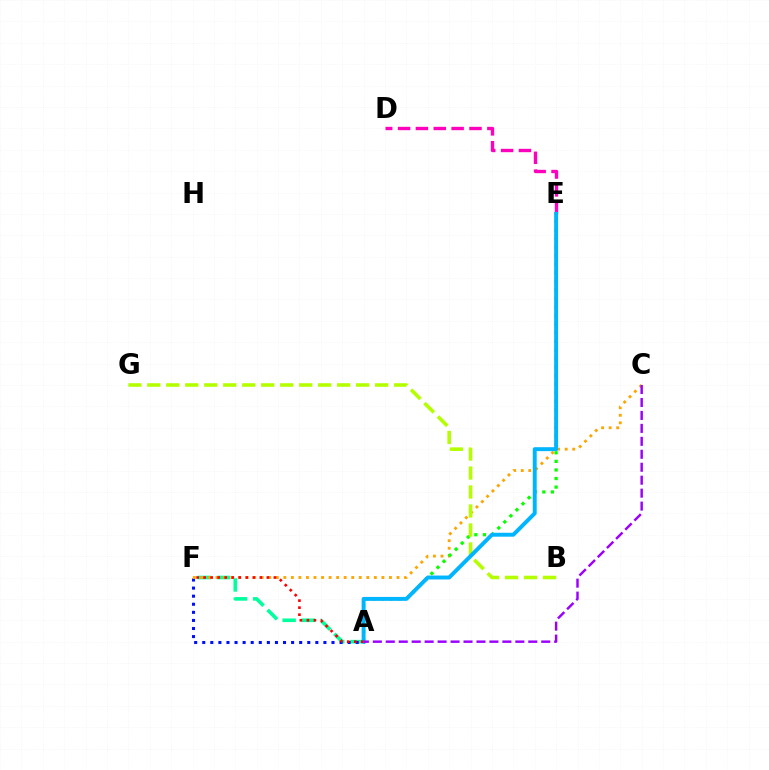{('A', 'F'): [{'color': '#00ff9d', 'line_style': 'dashed', 'thickness': 2.6}, {'color': '#0010ff', 'line_style': 'dotted', 'thickness': 2.19}, {'color': '#ff0000', 'line_style': 'dotted', 'thickness': 1.91}], ('C', 'F'): [{'color': '#ffa500', 'line_style': 'dotted', 'thickness': 2.05}], ('D', 'E'): [{'color': '#ff00bd', 'line_style': 'dashed', 'thickness': 2.43}], ('A', 'E'): [{'color': '#08ff00', 'line_style': 'dotted', 'thickness': 2.33}, {'color': '#00b5ff', 'line_style': 'solid', 'thickness': 2.83}], ('B', 'G'): [{'color': '#b3ff00', 'line_style': 'dashed', 'thickness': 2.58}], ('A', 'C'): [{'color': '#9b00ff', 'line_style': 'dashed', 'thickness': 1.76}]}